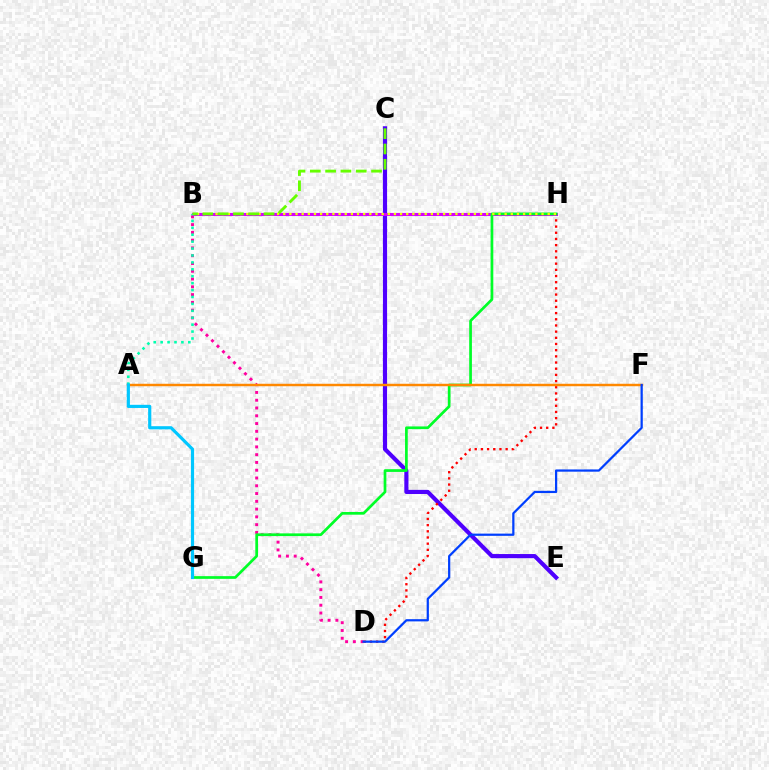{('B', 'D'): [{'color': '#ff00a0', 'line_style': 'dotted', 'thickness': 2.11}], ('C', 'E'): [{'color': '#4f00ff', 'line_style': 'solid', 'thickness': 2.99}], ('D', 'H'): [{'color': '#ff0000', 'line_style': 'dotted', 'thickness': 1.68}], ('B', 'H'): [{'color': '#d600ff', 'line_style': 'solid', 'thickness': 2.22}, {'color': '#eeff00', 'line_style': 'dotted', 'thickness': 1.67}], ('G', 'H'): [{'color': '#00ff27', 'line_style': 'solid', 'thickness': 1.95}], ('A', 'F'): [{'color': '#ff8800', 'line_style': 'solid', 'thickness': 1.77}], ('A', 'B'): [{'color': '#00ffaf', 'line_style': 'dotted', 'thickness': 1.88}], ('D', 'F'): [{'color': '#003fff', 'line_style': 'solid', 'thickness': 1.61}], ('B', 'C'): [{'color': '#66ff00', 'line_style': 'dashed', 'thickness': 2.08}], ('A', 'G'): [{'color': '#00c7ff', 'line_style': 'solid', 'thickness': 2.28}]}